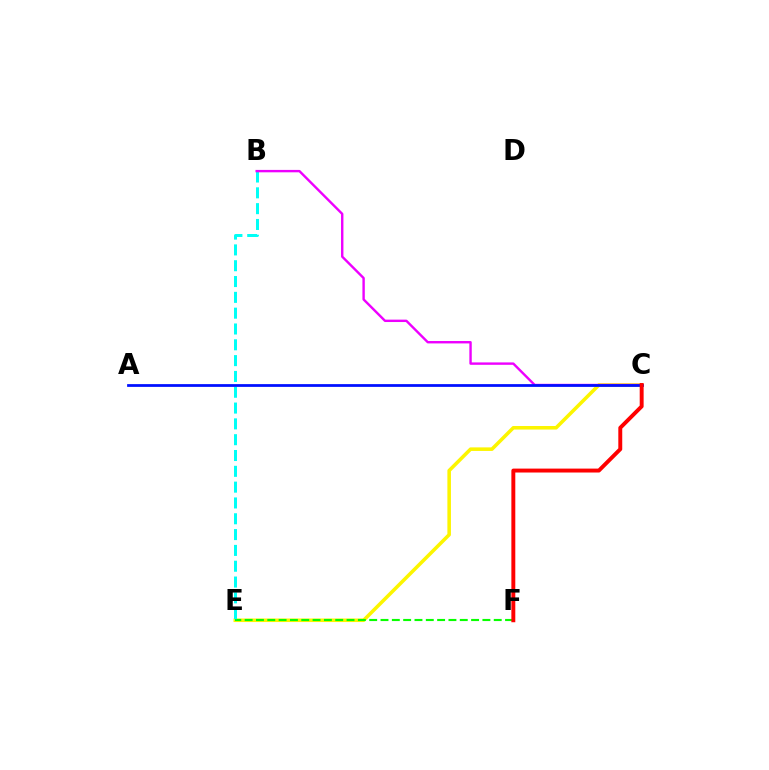{('C', 'E'): [{'color': '#fcf500', 'line_style': 'solid', 'thickness': 2.56}], ('E', 'F'): [{'color': '#08ff00', 'line_style': 'dashed', 'thickness': 1.54}], ('B', 'E'): [{'color': '#00fff6', 'line_style': 'dashed', 'thickness': 2.15}], ('B', 'C'): [{'color': '#ee00ff', 'line_style': 'solid', 'thickness': 1.73}], ('A', 'C'): [{'color': '#0010ff', 'line_style': 'solid', 'thickness': 1.99}], ('C', 'F'): [{'color': '#ff0000', 'line_style': 'solid', 'thickness': 2.82}]}